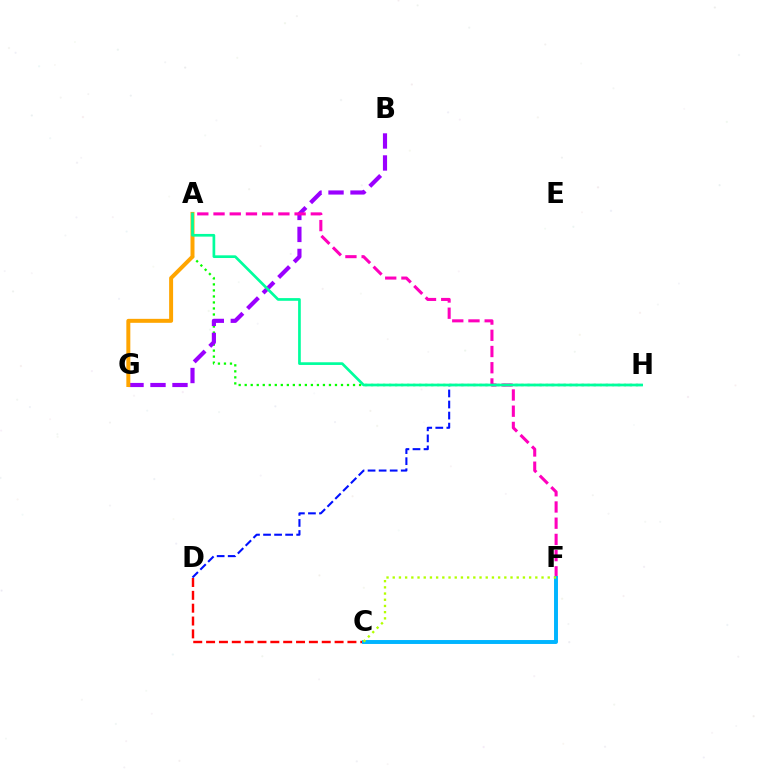{('C', 'D'): [{'color': '#ff0000', 'line_style': 'dashed', 'thickness': 1.75}], ('D', 'H'): [{'color': '#0010ff', 'line_style': 'dashed', 'thickness': 1.5}], ('A', 'H'): [{'color': '#08ff00', 'line_style': 'dotted', 'thickness': 1.64}, {'color': '#00ff9d', 'line_style': 'solid', 'thickness': 1.94}], ('B', 'G'): [{'color': '#9b00ff', 'line_style': 'dashed', 'thickness': 2.99}], ('A', 'F'): [{'color': '#ff00bd', 'line_style': 'dashed', 'thickness': 2.2}], ('C', 'F'): [{'color': '#00b5ff', 'line_style': 'solid', 'thickness': 2.83}, {'color': '#b3ff00', 'line_style': 'dotted', 'thickness': 1.68}], ('A', 'G'): [{'color': '#ffa500', 'line_style': 'solid', 'thickness': 2.86}]}